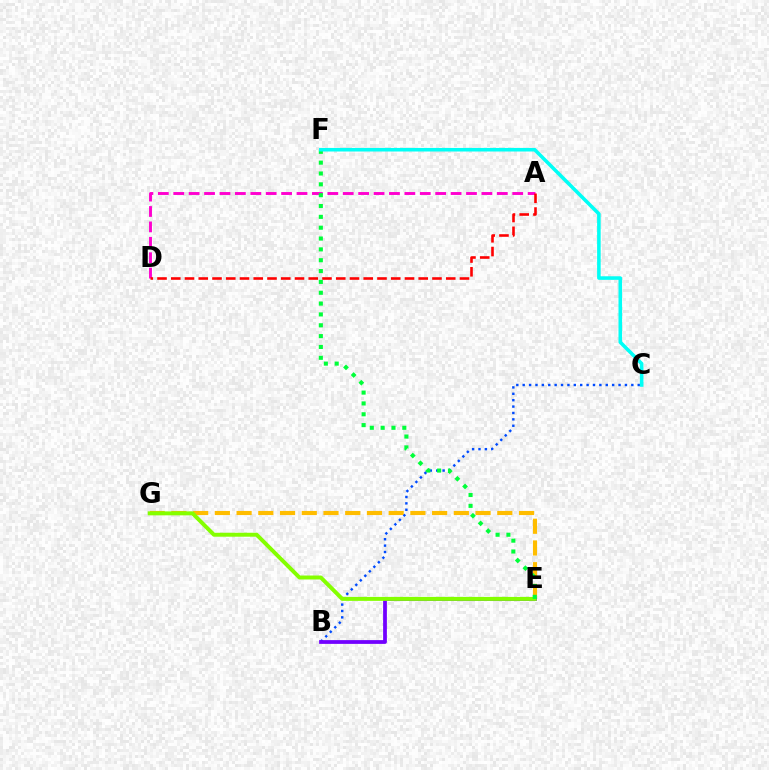{('A', 'D'): [{'color': '#ff00cf', 'line_style': 'dashed', 'thickness': 2.09}, {'color': '#ff0000', 'line_style': 'dashed', 'thickness': 1.87}], ('E', 'G'): [{'color': '#ffbd00', 'line_style': 'dashed', 'thickness': 2.95}, {'color': '#84ff00', 'line_style': 'solid', 'thickness': 2.85}], ('B', 'C'): [{'color': '#004bff', 'line_style': 'dotted', 'thickness': 1.74}], ('B', 'E'): [{'color': '#7200ff', 'line_style': 'solid', 'thickness': 2.71}], ('E', 'F'): [{'color': '#00ff39', 'line_style': 'dotted', 'thickness': 2.95}], ('C', 'F'): [{'color': '#00fff6', 'line_style': 'solid', 'thickness': 2.57}]}